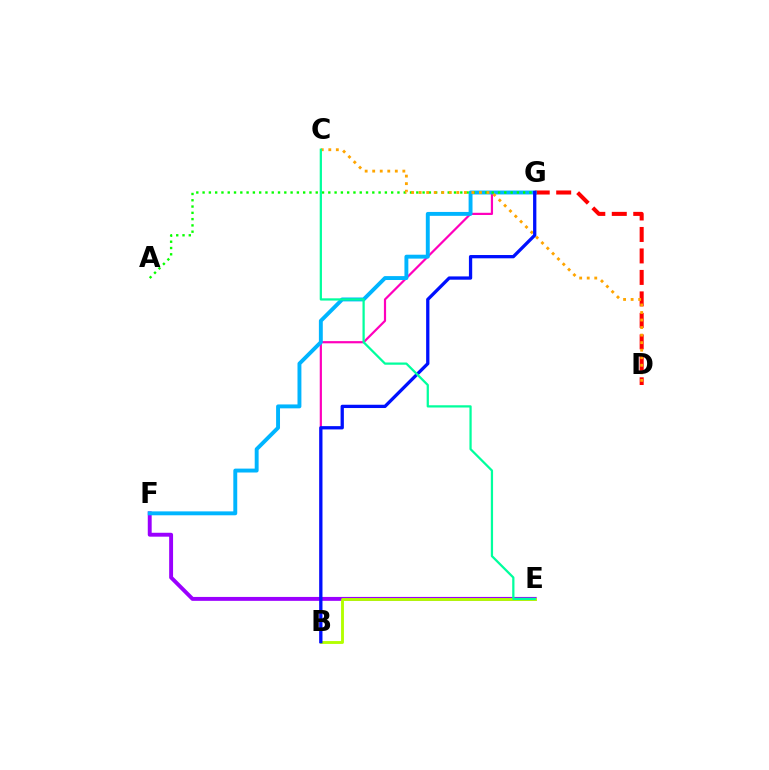{('D', 'G'): [{'color': '#ff0000', 'line_style': 'dashed', 'thickness': 2.92}], ('E', 'F'): [{'color': '#9b00ff', 'line_style': 'solid', 'thickness': 2.81}], ('B', 'G'): [{'color': '#ff00bd', 'line_style': 'solid', 'thickness': 1.58}, {'color': '#0010ff', 'line_style': 'solid', 'thickness': 2.37}], ('B', 'E'): [{'color': '#b3ff00', 'line_style': 'solid', 'thickness': 2.07}], ('F', 'G'): [{'color': '#00b5ff', 'line_style': 'solid', 'thickness': 2.81}], ('A', 'G'): [{'color': '#08ff00', 'line_style': 'dotted', 'thickness': 1.71}], ('C', 'D'): [{'color': '#ffa500', 'line_style': 'dotted', 'thickness': 2.05}], ('C', 'E'): [{'color': '#00ff9d', 'line_style': 'solid', 'thickness': 1.62}]}